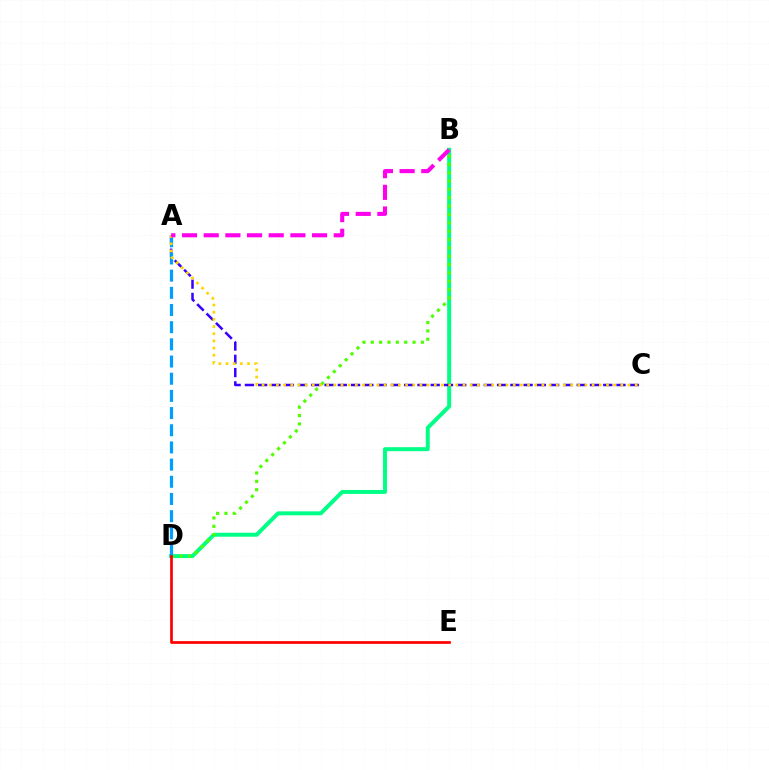{('B', 'D'): [{'color': '#00ff86', 'line_style': 'solid', 'thickness': 2.85}, {'color': '#4fff00', 'line_style': 'dotted', 'thickness': 2.27}], ('A', 'C'): [{'color': '#3700ff', 'line_style': 'dashed', 'thickness': 1.8}, {'color': '#ffd500', 'line_style': 'dotted', 'thickness': 1.95}], ('A', 'D'): [{'color': '#009eff', 'line_style': 'dashed', 'thickness': 2.33}], ('D', 'E'): [{'color': '#ff0000', 'line_style': 'solid', 'thickness': 1.95}], ('A', 'B'): [{'color': '#ff00ed', 'line_style': 'dashed', 'thickness': 2.94}]}